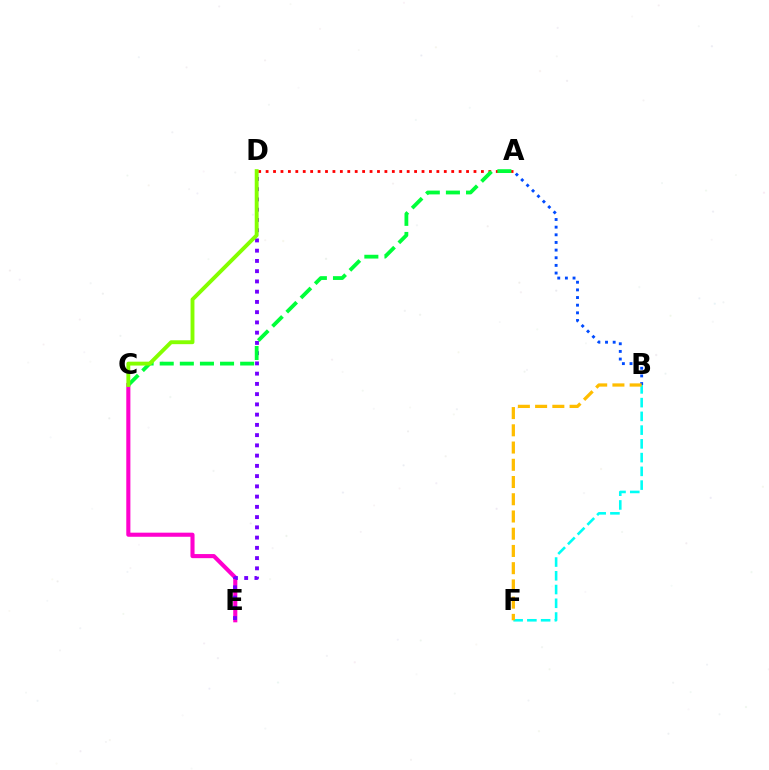{('A', 'B'): [{'color': '#004bff', 'line_style': 'dotted', 'thickness': 2.08}], ('A', 'D'): [{'color': '#ff0000', 'line_style': 'dotted', 'thickness': 2.02}], ('B', 'F'): [{'color': '#00fff6', 'line_style': 'dashed', 'thickness': 1.87}, {'color': '#ffbd00', 'line_style': 'dashed', 'thickness': 2.34}], ('C', 'E'): [{'color': '#ff00cf', 'line_style': 'solid', 'thickness': 2.95}], ('D', 'E'): [{'color': '#7200ff', 'line_style': 'dotted', 'thickness': 2.78}], ('A', 'C'): [{'color': '#00ff39', 'line_style': 'dashed', 'thickness': 2.73}], ('C', 'D'): [{'color': '#84ff00', 'line_style': 'solid', 'thickness': 2.8}]}